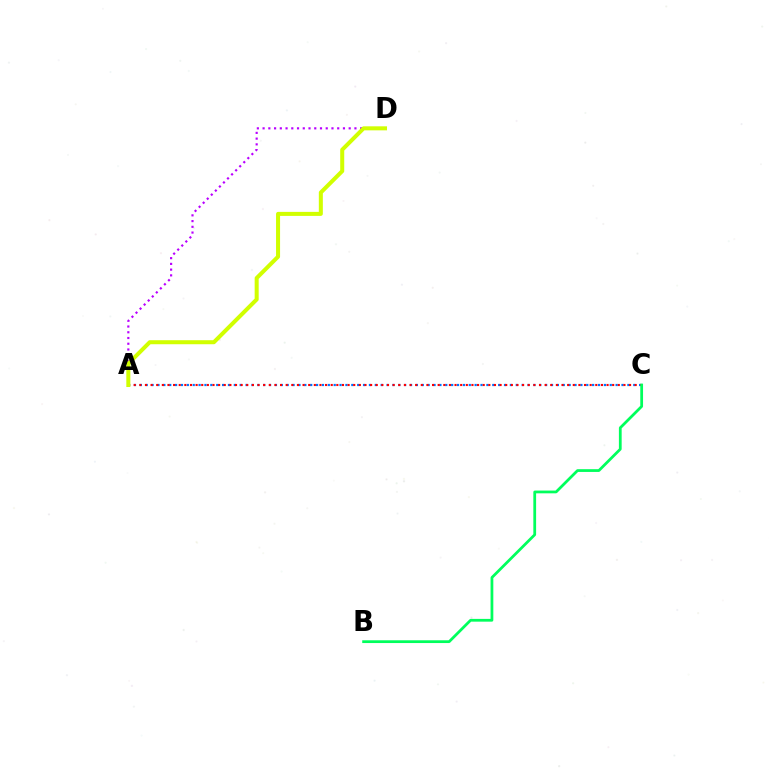{('A', 'D'): [{'color': '#b900ff', 'line_style': 'dotted', 'thickness': 1.56}, {'color': '#d1ff00', 'line_style': 'solid', 'thickness': 2.9}], ('A', 'C'): [{'color': '#0074ff', 'line_style': 'dotted', 'thickness': 1.6}, {'color': '#ff0000', 'line_style': 'dotted', 'thickness': 1.53}], ('B', 'C'): [{'color': '#00ff5c', 'line_style': 'solid', 'thickness': 1.99}]}